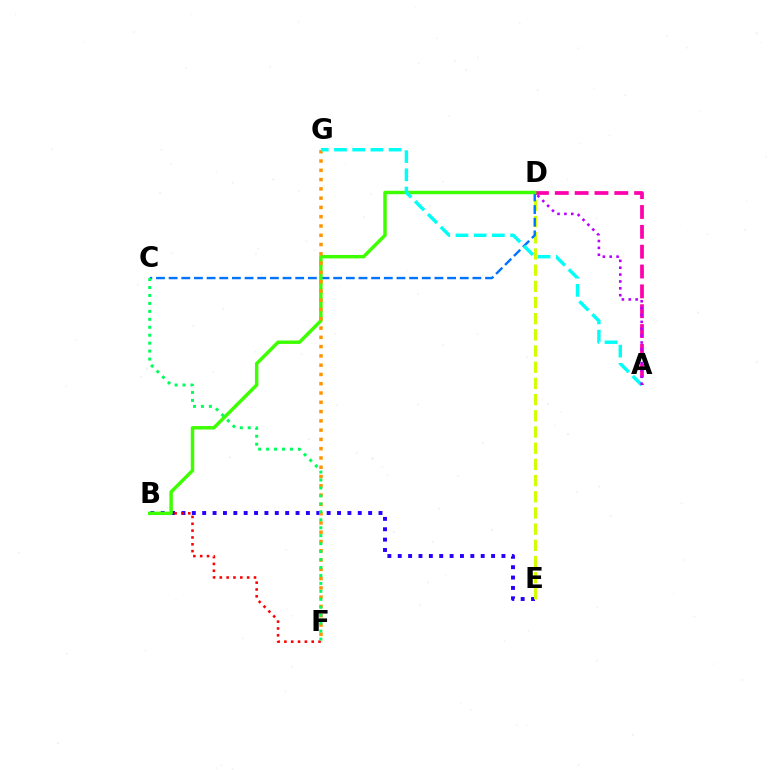{('B', 'E'): [{'color': '#2500ff', 'line_style': 'dotted', 'thickness': 2.82}], ('B', 'F'): [{'color': '#ff0000', 'line_style': 'dotted', 'thickness': 1.86}], ('D', 'E'): [{'color': '#d1ff00', 'line_style': 'dashed', 'thickness': 2.2}], ('A', 'D'): [{'color': '#ff00ac', 'line_style': 'dashed', 'thickness': 2.7}, {'color': '#b900ff', 'line_style': 'dotted', 'thickness': 1.87}], ('C', 'D'): [{'color': '#0074ff', 'line_style': 'dashed', 'thickness': 1.72}], ('B', 'D'): [{'color': '#3dff00', 'line_style': 'solid', 'thickness': 2.48}], ('F', 'G'): [{'color': '#ff9400', 'line_style': 'dotted', 'thickness': 2.52}], ('A', 'G'): [{'color': '#00fff6', 'line_style': 'dashed', 'thickness': 2.47}], ('C', 'F'): [{'color': '#00ff5c', 'line_style': 'dotted', 'thickness': 2.16}]}